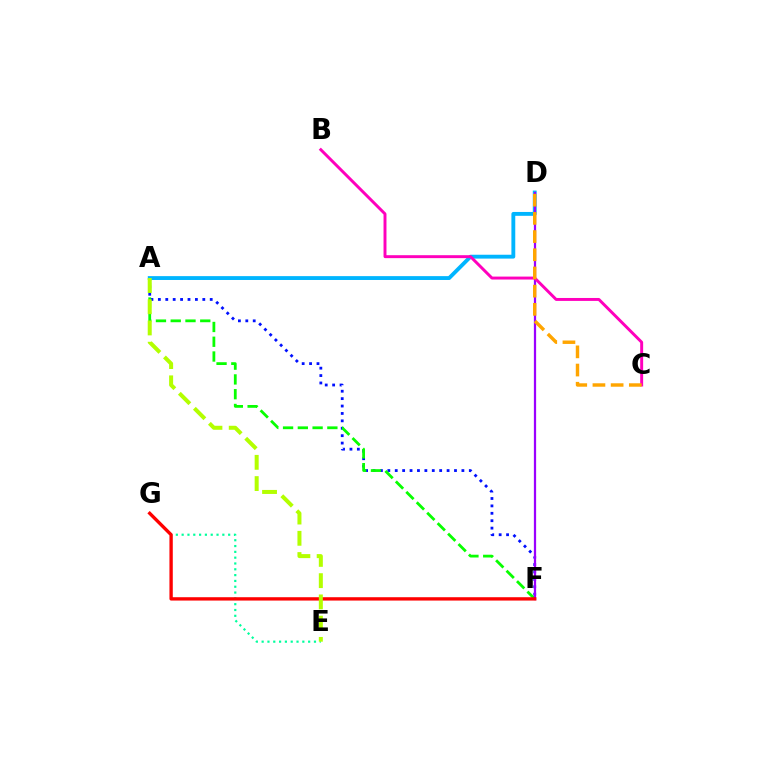{('A', 'F'): [{'color': '#0010ff', 'line_style': 'dotted', 'thickness': 2.01}, {'color': '#08ff00', 'line_style': 'dashed', 'thickness': 2.01}], ('A', 'D'): [{'color': '#00b5ff', 'line_style': 'solid', 'thickness': 2.78}], ('D', 'F'): [{'color': '#9b00ff', 'line_style': 'solid', 'thickness': 1.61}], ('B', 'C'): [{'color': '#ff00bd', 'line_style': 'solid', 'thickness': 2.12}], ('C', 'D'): [{'color': '#ffa500', 'line_style': 'dashed', 'thickness': 2.47}], ('E', 'G'): [{'color': '#00ff9d', 'line_style': 'dotted', 'thickness': 1.58}], ('F', 'G'): [{'color': '#ff0000', 'line_style': 'solid', 'thickness': 2.41}], ('A', 'E'): [{'color': '#b3ff00', 'line_style': 'dashed', 'thickness': 2.89}]}